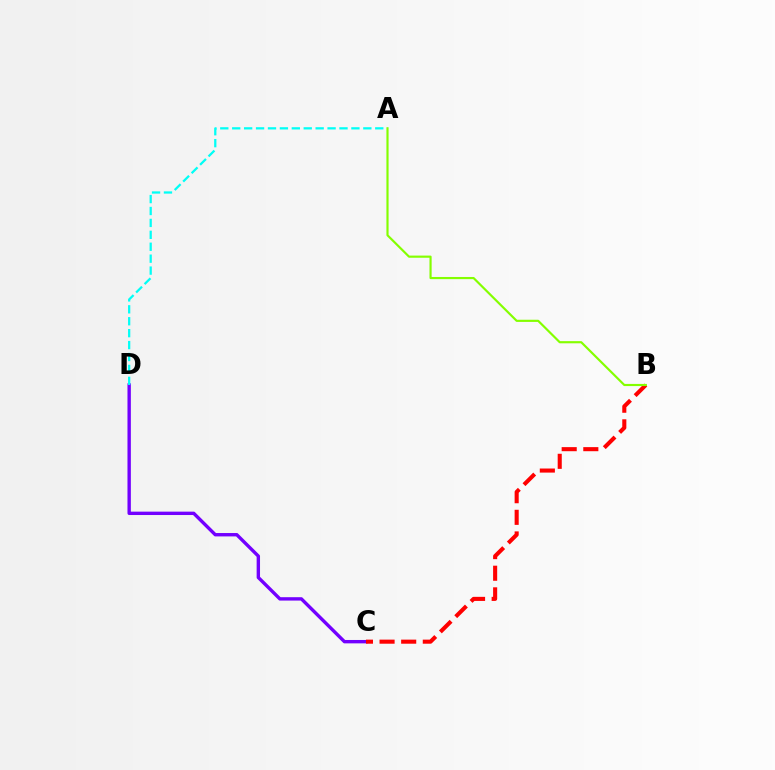{('C', 'D'): [{'color': '#7200ff', 'line_style': 'solid', 'thickness': 2.43}], ('A', 'D'): [{'color': '#00fff6', 'line_style': 'dashed', 'thickness': 1.62}], ('B', 'C'): [{'color': '#ff0000', 'line_style': 'dashed', 'thickness': 2.94}], ('A', 'B'): [{'color': '#84ff00', 'line_style': 'solid', 'thickness': 1.56}]}